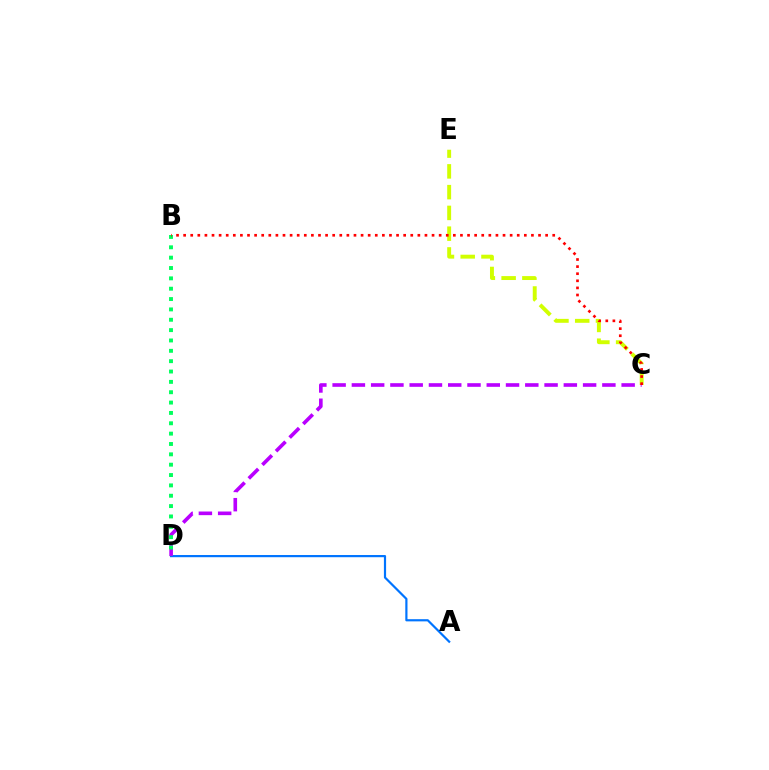{('C', 'E'): [{'color': '#d1ff00', 'line_style': 'dashed', 'thickness': 2.82}], ('A', 'D'): [{'color': '#0074ff', 'line_style': 'solid', 'thickness': 1.58}], ('C', 'D'): [{'color': '#b900ff', 'line_style': 'dashed', 'thickness': 2.62}], ('B', 'D'): [{'color': '#00ff5c', 'line_style': 'dotted', 'thickness': 2.81}], ('B', 'C'): [{'color': '#ff0000', 'line_style': 'dotted', 'thickness': 1.93}]}